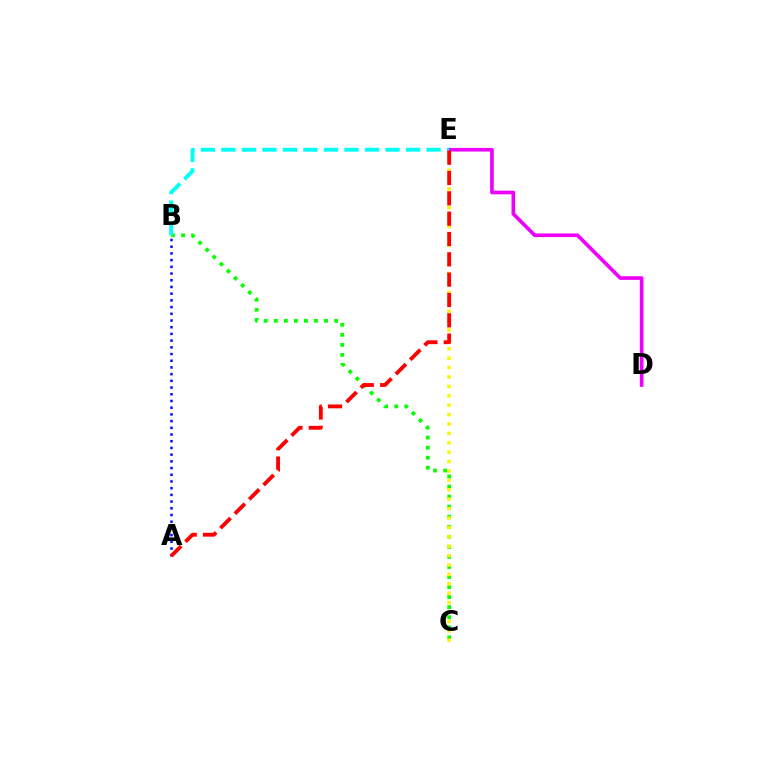{('B', 'C'): [{'color': '#08ff00', 'line_style': 'dotted', 'thickness': 2.73}], ('C', 'E'): [{'color': '#fcf500', 'line_style': 'dotted', 'thickness': 2.55}], ('D', 'E'): [{'color': '#ee00ff', 'line_style': 'solid', 'thickness': 2.62}], ('A', 'B'): [{'color': '#0010ff', 'line_style': 'dotted', 'thickness': 1.82}], ('B', 'E'): [{'color': '#00fff6', 'line_style': 'dashed', 'thickness': 2.79}], ('A', 'E'): [{'color': '#ff0000', 'line_style': 'dashed', 'thickness': 2.76}]}